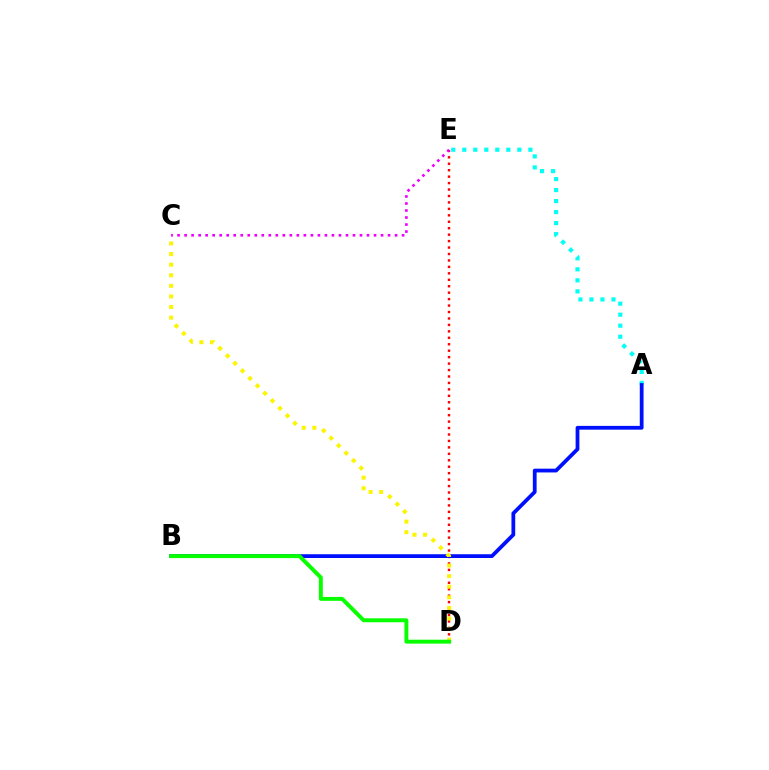{('D', 'E'): [{'color': '#ff0000', 'line_style': 'dotted', 'thickness': 1.75}], ('A', 'E'): [{'color': '#00fff6', 'line_style': 'dotted', 'thickness': 2.99}], ('A', 'B'): [{'color': '#0010ff', 'line_style': 'solid', 'thickness': 2.72}], ('C', 'E'): [{'color': '#ee00ff', 'line_style': 'dotted', 'thickness': 1.91}], ('C', 'D'): [{'color': '#fcf500', 'line_style': 'dotted', 'thickness': 2.88}], ('B', 'D'): [{'color': '#08ff00', 'line_style': 'solid', 'thickness': 2.83}]}